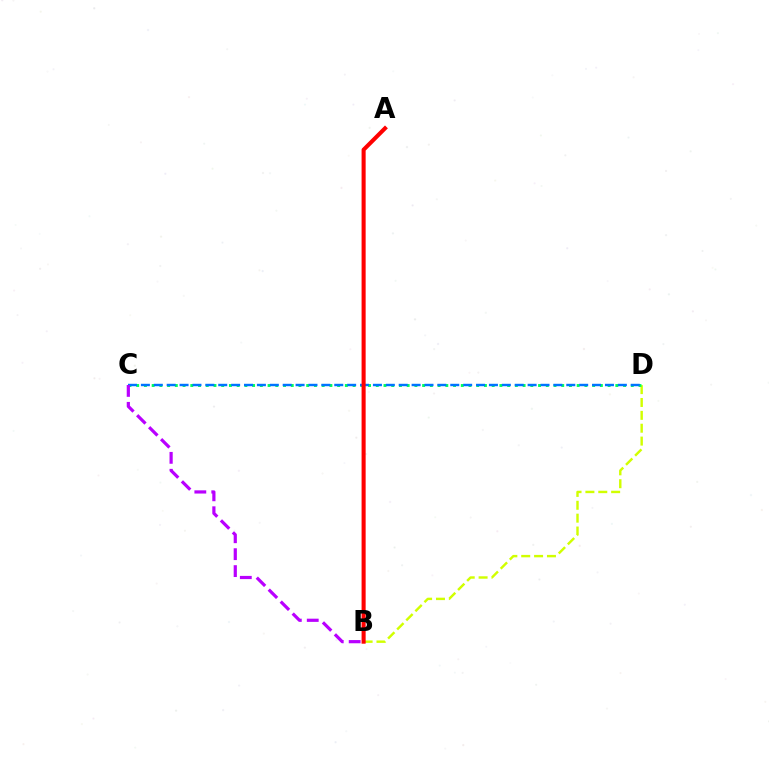{('B', 'D'): [{'color': '#d1ff00', 'line_style': 'dashed', 'thickness': 1.75}], ('C', 'D'): [{'color': '#00ff5c', 'line_style': 'dotted', 'thickness': 2.1}, {'color': '#0074ff', 'line_style': 'dashed', 'thickness': 1.75}], ('B', 'C'): [{'color': '#b900ff', 'line_style': 'dashed', 'thickness': 2.3}], ('A', 'B'): [{'color': '#ff0000', 'line_style': 'solid', 'thickness': 2.93}]}